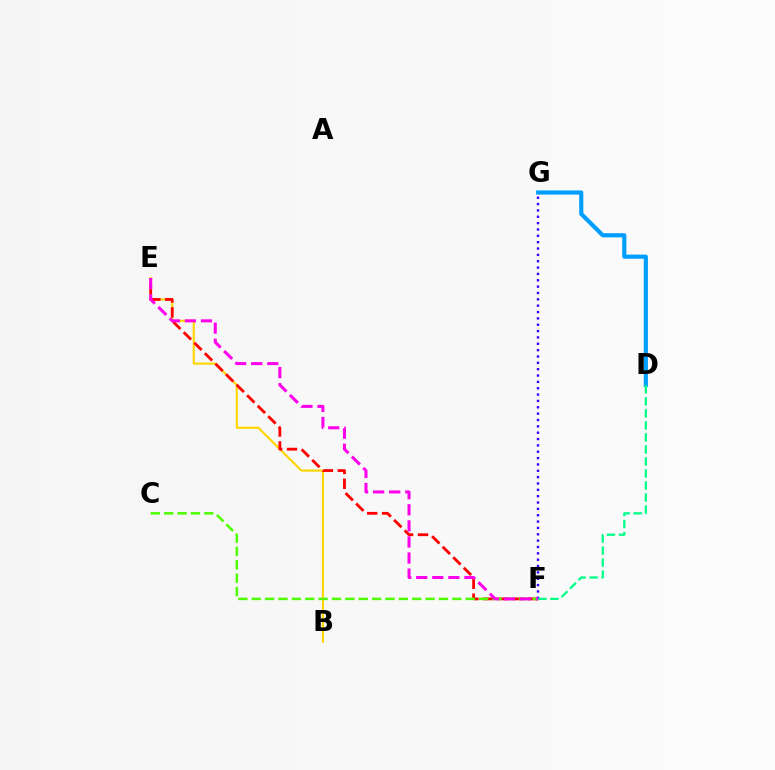{('B', 'E'): [{'color': '#ffd500', 'line_style': 'solid', 'thickness': 1.55}], ('E', 'F'): [{'color': '#ff0000', 'line_style': 'dashed', 'thickness': 2.02}, {'color': '#ff00ed', 'line_style': 'dashed', 'thickness': 2.18}], ('D', 'G'): [{'color': '#009eff', 'line_style': 'solid', 'thickness': 2.99}], ('C', 'F'): [{'color': '#4fff00', 'line_style': 'dashed', 'thickness': 1.82}], ('F', 'G'): [{'color': '#3700ff', 'line_style': 'dotted', 'thickness': 1.73}], ('D', 'F'): [{'color': '#00ff86', 'line_style': 'dashed', 'thickness': 1.63}]}